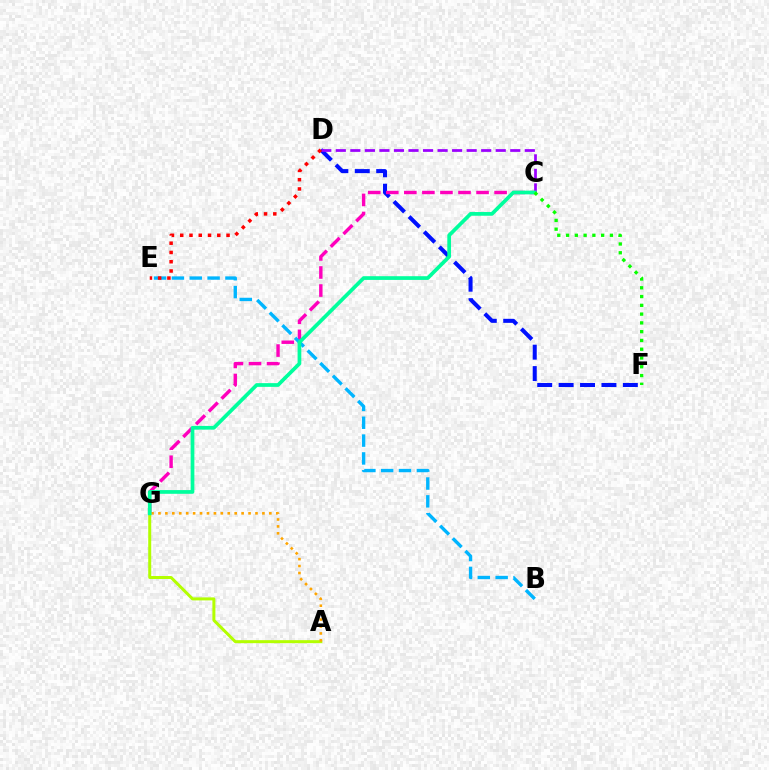{('D', 'F'): [{'color': '#0010ff', 'line_style': 'dashed', 'thickness': 2.91}], ('A', 'G'): [{'color': '#b3ff00', 'line_style': 'solid', 'thickness': 2.16}, {'color': '#ffa500', 'line_style': 'dotted', 'thickness': 1.88}], ('C', 'G'): [{'color': '#ff00bd', 'line_style': 'dashed', 'thickness': 2.45}, {'color': '#00ff9d', 'line_style': 'solid', 'thickness': 2.68}], ('B', 'E'): [{'color': '#00b5ff', 'line_style': 'dashed', 'thickness': 2.42}], ('C', 'D'): [{'color': '#9b00ff', 'line_style': 'dashed', 'thickness': 1.98}], ('D', 'E'): [{'color': '#ff0000', 'line_style': 'dotted', 'thickness': 2.52}], ('C', 'F'): [{'color': '#08ff00', 'line_style': 'dotted', 'thickness': 2.38}]}